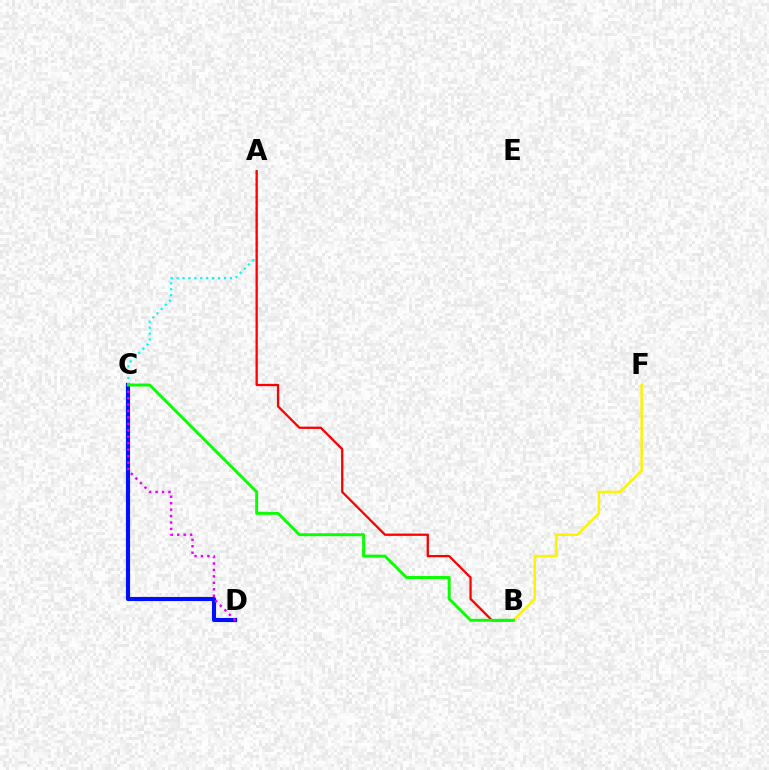{('C', 'D'): [{'color': '#0010ff', 'line_style': 'solid', 'thickness': 2.97}, {'color': '#ee00ff', 'line_style': 'dotted', 'thickness': 1.75}], ('A', 'C'): [{'color': '#00fff6', 'line_style': 'dotted', 'thickness': 1.61}], ('A', 'B'): [{'color': '#ff0000', 'line_style': 'solid', 'thickness': 1.65}], ('B', 'F'): [{'color': '#fcf500', 'line_style': 'solid', 'thickness': 1.82}], ('B', 'C'): [{'color': '#08ff00', 'line_style': 'solid', 'thickness': 2.11}]}